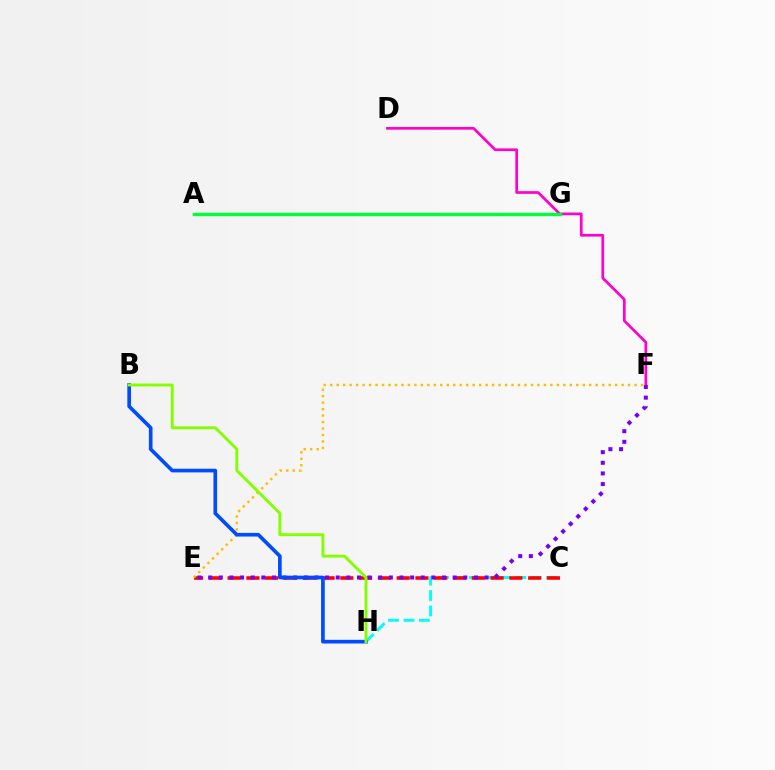{('D', 'F'): [{'color': '#ff00cf', 'line_style': 'solid', 'thickness': 1.94}], ('C', 'H'): [{'color': '#00fff6', 'line_style': 'dashed', 'thickness': 2.1}], ('C', 'E'): [{'color': '#ff0000', 'line_style': 'dashed', 'thickness': 2.55}], ('A', 'G'): [{'color': '#00ff39', 'line_style': 'solid', 'thickness': 2.43}], ('E', 'F'): [{'color': '#7200ff', 'line_style': 'dotted', 'thickness': 2.89}, {'color': '#ffbd00', 'line_style': 'dotted', 'thickness': 1.76}], ('B', 'H'): [{'color': '#004bff', 'line_style': 'solid', 'thickness': 2.64}, {'color': '#84ff00', 'line_style': 'solid', 'thickness': 2.08}]}